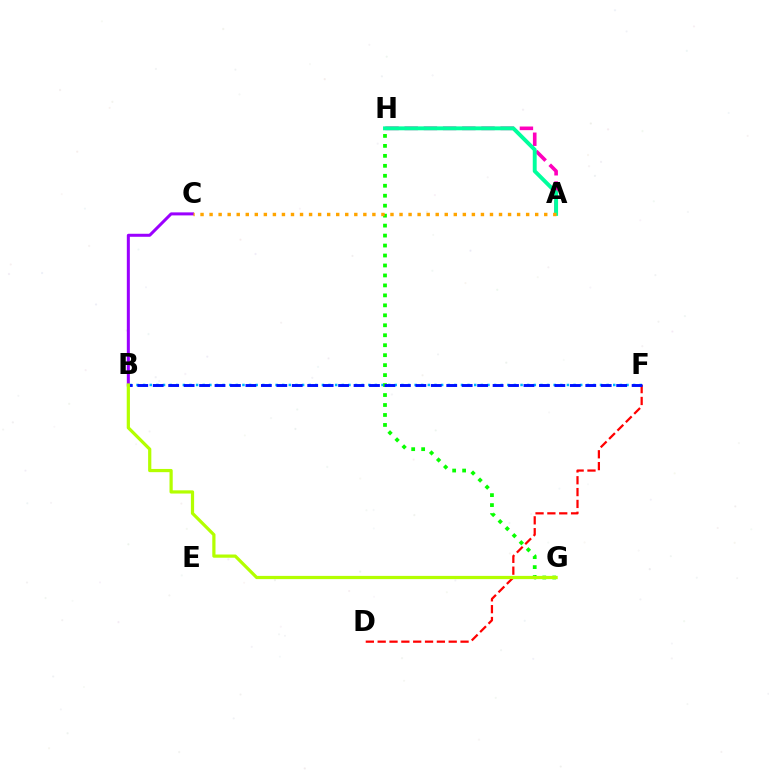{('B', 'C'): [{'color': '#9b00ff', 'line_style': 'solid', 'thickness': 2.17}], ('B', 'F'): [{'color': '#00b5ff', 'line_style': 'dotted', 'thickness': 1.8}, {'color': '#0010ff', 'line_style': 'dashed', 'thickness': 2.1}], ('D', 'F'): [{'color': '#ff0000', 'line_style': 'dashed', 'thickness': 1.61}], ('A', 'H'): [{'color': '#ff00bd', 'line_style': 'dashed', 'thickness': 2.61}, {'color': '#00ff9d', 'line_style': 'solid', 'thickness': 2.81}], ('G', 'H'): [{'color': '#08ff00', 'line_style': 'dotted', 'thickness': 2.71}], ('A', 'C'): [{'color': '#ffa500', 'line_style': 'dotted', 'thickness': 2.46}], ('B', 'G'): [{'color': '#b3ff00', 'line_style': 'solid', 'thickness': 2.32}]}